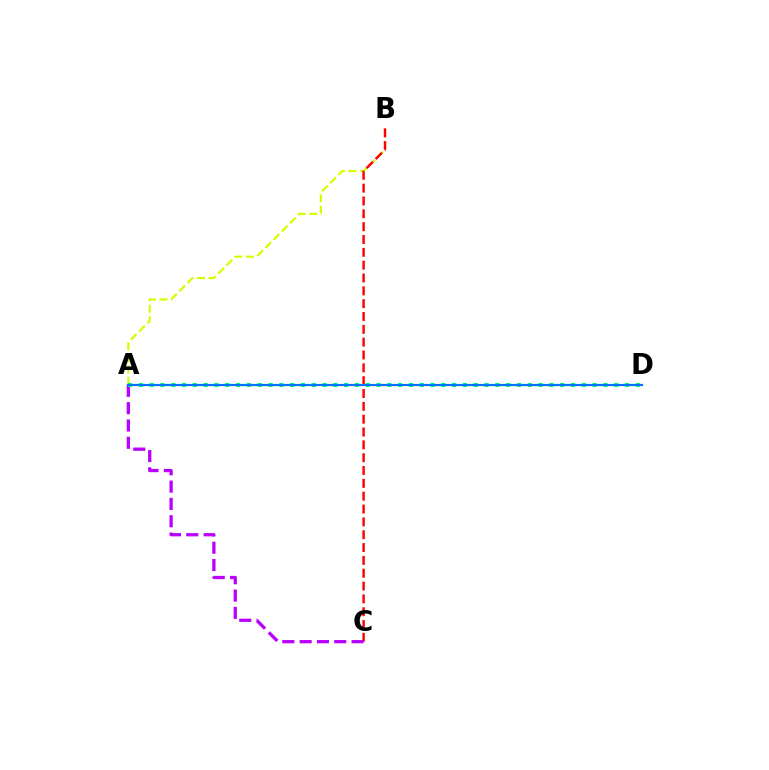{('A', 'B'): [{'color': '#d1ff00', 'line_style': 'dashed', 'thickness': 1.57}], ('B', 'C'): [{'color': '#ff0000', 'line_style': 'dashed', 'thickness': 1.74}], ('A', 'C'): [{'color': '#b900ff', 'line_style': 'dashed', 'thickness': 2.35}], ('A', 'D'): [{'color': '#00ff5c', 'line_style': 'dotted', 'thickness': 2.94}, {'color': '#0074ff', 'line_style': 'solid', 'thickness': 1.57}]}